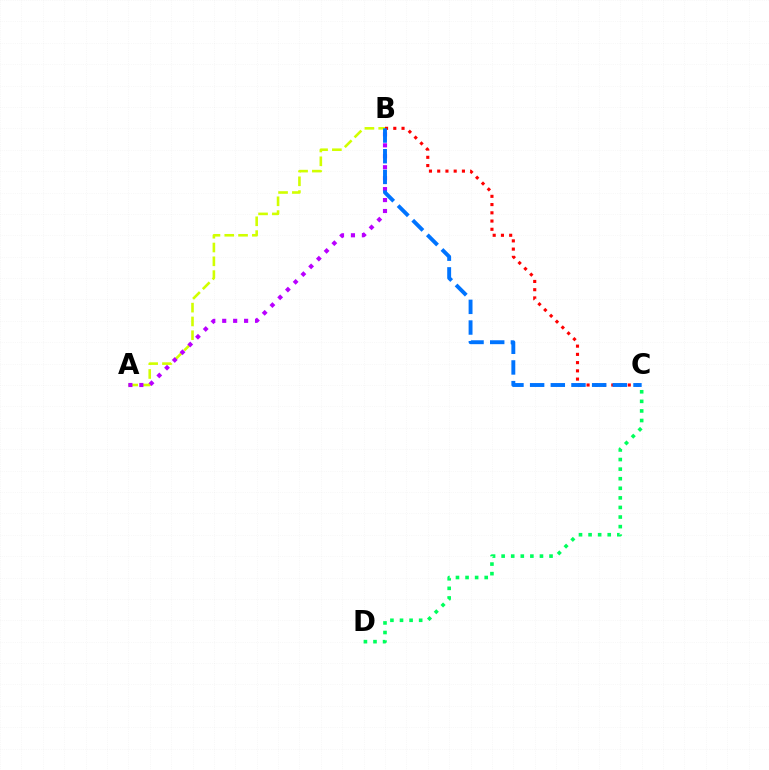{('C', 'D'): [{'color': '#00ff5c', 'line_style': 'dotted', 'thickness': 2.6}], ('A', 'B'): [{'color': '#d1ff00', 'line_style': 'dashed', 'thickness': 1.87}, {'color': '#b900ff', 'line_style': 'dotted', 'thickness': 2.97}], ('B', 'C'): [{'color': '#ff0000', 'line_style': 'dotted', 'thickness': 2.24}, {'color': '#0074ff', 'line_style': 'dashed', 'thickness': 2.81}]}